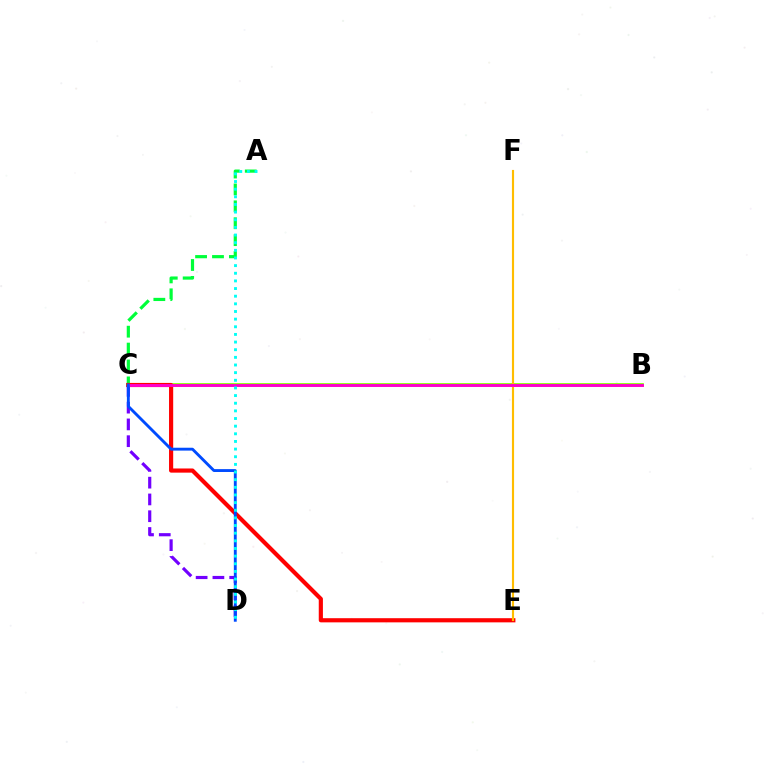{('B', 'C'): [{'color': '#84ff00', 'line_style': 'solid', 'thickness': 2.69}, {'color': '#ff00cf', 'line_style': 'solid', 'thickness': 2.08}], ('A', 'C'): [{'color': '#00ff39', 'line_style': 'dashed', 'thickness': 2.3}], ('C', 'E'): [{'color': '#ff0000', 'line_style': 'solid', 'thickness': 2.99}], ('E', 'F'): [{'color': '#ffbd00', 'line_style': 'solid', 'thickness': 1.55}], ('C', 'D'): [{'color': '#7200ff', 'line_style': 'dashed', 'thickness': 2.28}, {'color': '#004bff', 'line_style': 'solid', 'thickness': 2.07}], ('A', 'D'): [{'color': '#00fff6', 'line_style': 'dotted', 'thickness': 2.08}]}